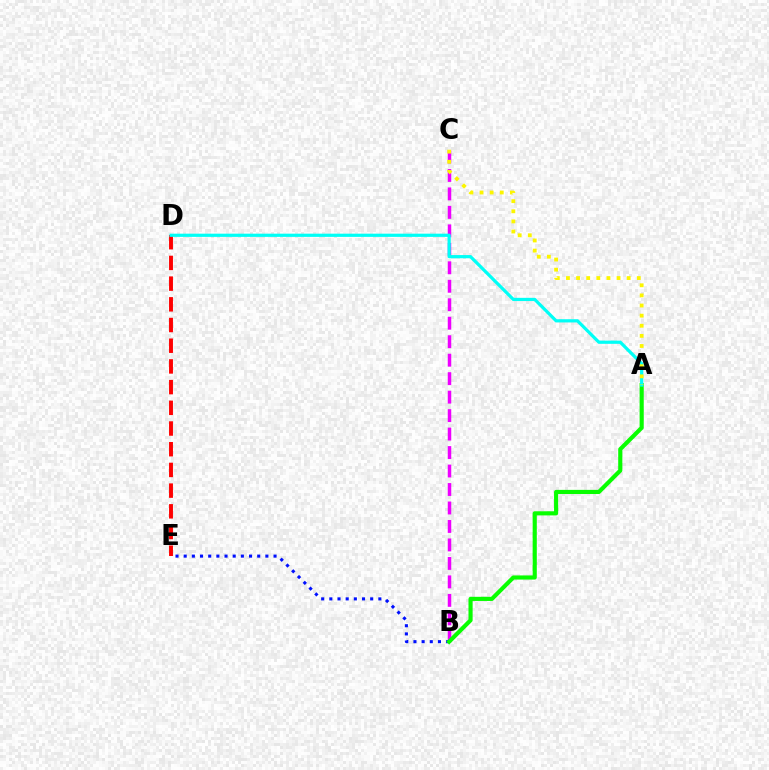{('B', 'C'): [{'color': '#ee00ff', 'line_style': 'dashed', 'thickness': 2.51}], ('D', 'E'): [{'color': '#ff0000', 'line_style': 'dashed', 'thickness': 2.81}], ('B', 'E'): [{'color': '#0010ff', 'line_style': 'dotted', 'thickness': 2.22}], ('A', 'B'): [{'color': '#08ff00', 'line_style': 'solid', 'thickness': 2.98}], ('A', 'D'): [{'color': '#00fff6', 'line_style': 'solid', 'thickness': 2.31}], ('A', 'C'): [{'color': '#fcf500', 'line_style': 'dotted', 'thickness': 2.75}]}